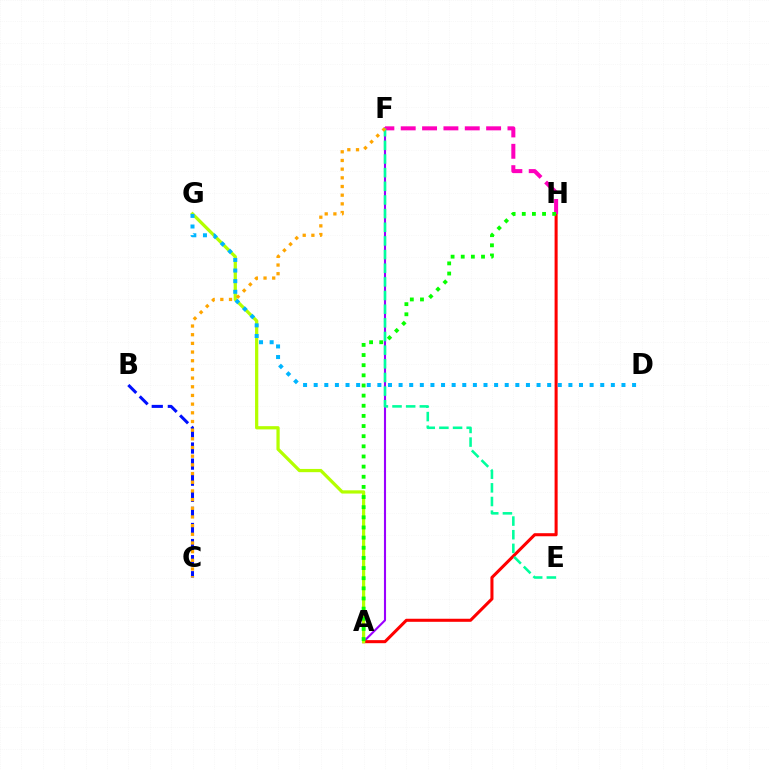{('A', 'F'): [{'color': '#9b00ff', 'line_style': 'solid', 'thickness': 1.52}], ('B', 'C'): [{'color': '#0010ff', 'line_style': 'dashed', 'thickness': 2.19}], ('A', 'H'): [{'color': '#ff0000', 'line_style': 'solid', 'thickness': 2.2}, {'color': '#08ff00', 'line_style': 'dotted', 'thickness': 2.76}], ('F', 'H'): [{'color': '#ff00bd', 'line_style': 'dashed', 'thickness': 2.9}], ('E', 'F'): [{'color': '#00ff9d', 'line_style': 'dashed', 'thickness': 1.85}], ('A', 'G'): [{'color': '#b3ff00', 'line_style': 'solid', 'thickness': 2.33}], ('C', 'F'): [{'color': '#ffa500', 'line_style': 'dotted', 'thickness': 2.36}], ('D', 'G'): [{'color': '#00b5ff', 'line_style': 'dotted', 'thickness': 2.88}]}